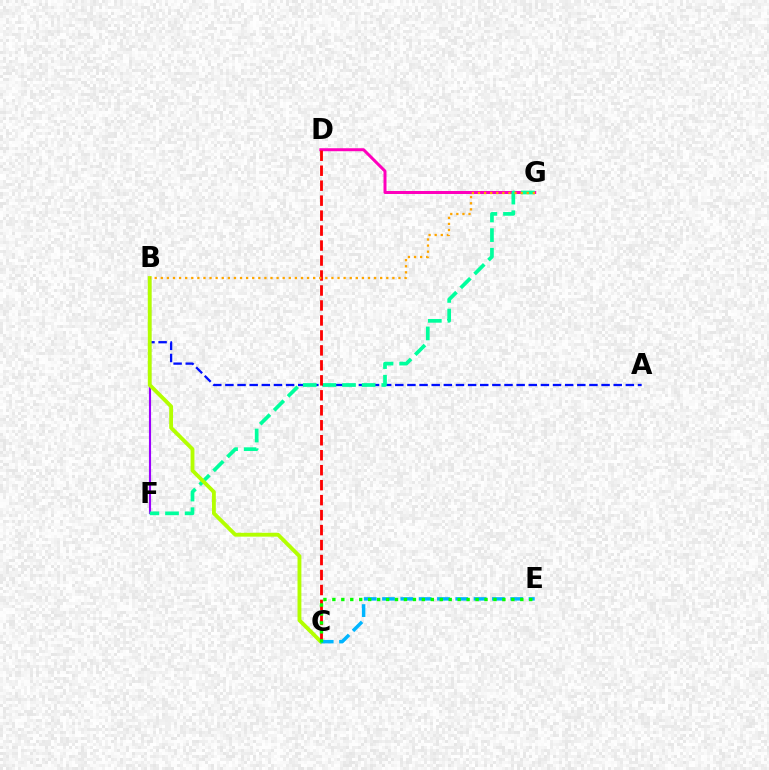{('A', 'B'): [{'color': '#0010ff', 'line_style': 'dashed', 'thickness': 1.65}], ('B', 'F'): [{'color': '#9b00ff', 'line_style': 'solid', 'thickness': 1.54}], ('D', 'G'): [{'color': '#ff00bd', 'line_style': 'solid', 'thickness': 2.15}], ('F', 'G'): [{'color': '#00ff9d', 'line_style': 'dashed', 'thickness': 2.67}], ('B', 'C'): [{'color': '#b3ff00', 'line_style': 'solid', 'thickness': 2.77}], ('C', 'D'): [{'color': '#ff0000', 'line_style': 'dashed', 'thickness': 2.03}], ('B', 'G'): [{'color': '#ffa500', 'line_style': 'dotted', 'thickness': 1.66}], ('C', 'E'): [{'color': '#00b5ff', 'line_style': 'dashed', 'thickness': 2.49}, {'color': '#08ff00', 'line_style': 'dotted', 'thickness': 2.43}]}